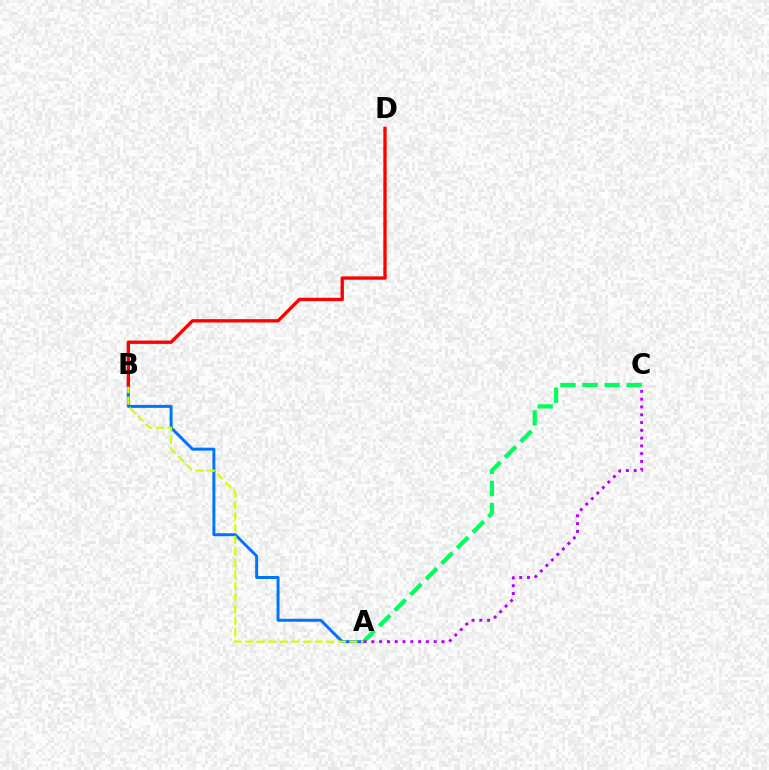{('A', 'B'): [{'color': '#0074ff', 'line_style': 'solid', 'thickness': 2.14}, {'color': '#d1ff00', 'line_style': 'dashed', 'thickness': 1.57}], ('A', 'C'): [{'color': '#00ff5c', 'line_style': 'dashed', 'thickness': 3.0}, {'color': '#b900ff', 'line_style': 'dotted', 'thickness': 2.12}], ('B', 'D'): [{'color': '#ff0000', 'line_style': 'solid', 'thickness': 2.41}]}